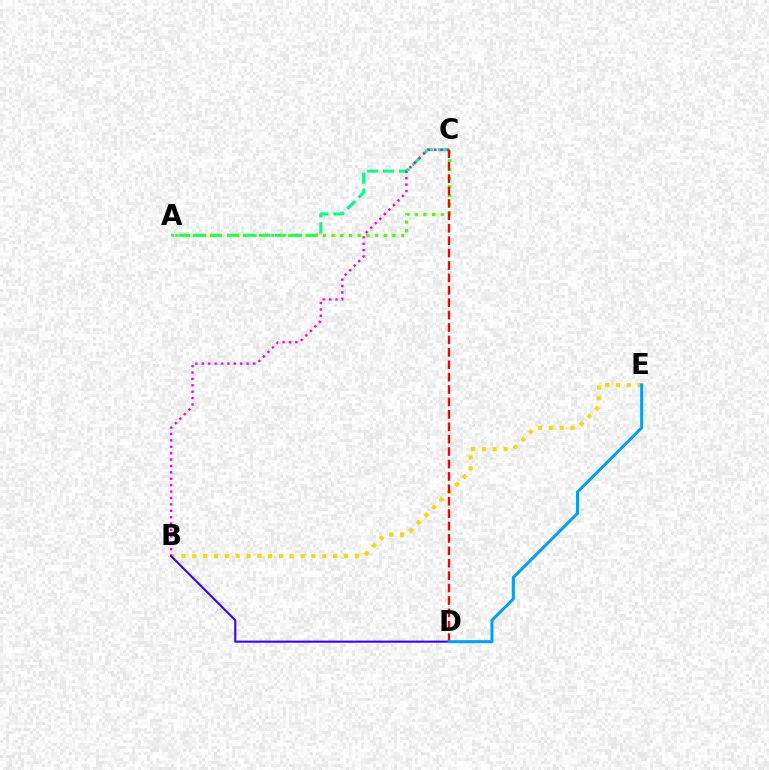{('B', 'E'): [{'color': '#ffd500', 'line_style': 'dotted', 'thickness': 2.94}], ('A', 'C'): [{'color': '#00ff86', 'line_style': 'dashed', 'thickness': 2.17}, {'color': '#4fff00', 'line_style': 'dotted', 'thickness': 2.36}], ('B', 'C'): [{'color': '#ff00ed', 'line_style': 'dotted', 'thickness': 1.74}], ('C', 'D'): [{'color': '#ff0000', 'line_style': 'dashed', 'thickness': 1.69}], ('B', 'D'): [{'color': '#3700ff', 'line_style': 'solid', 'thickness': 1.51}], ('D', 'E'): [{'color': '#009eff', 'line_style': 'solid', 'thickness': 2.15}]}